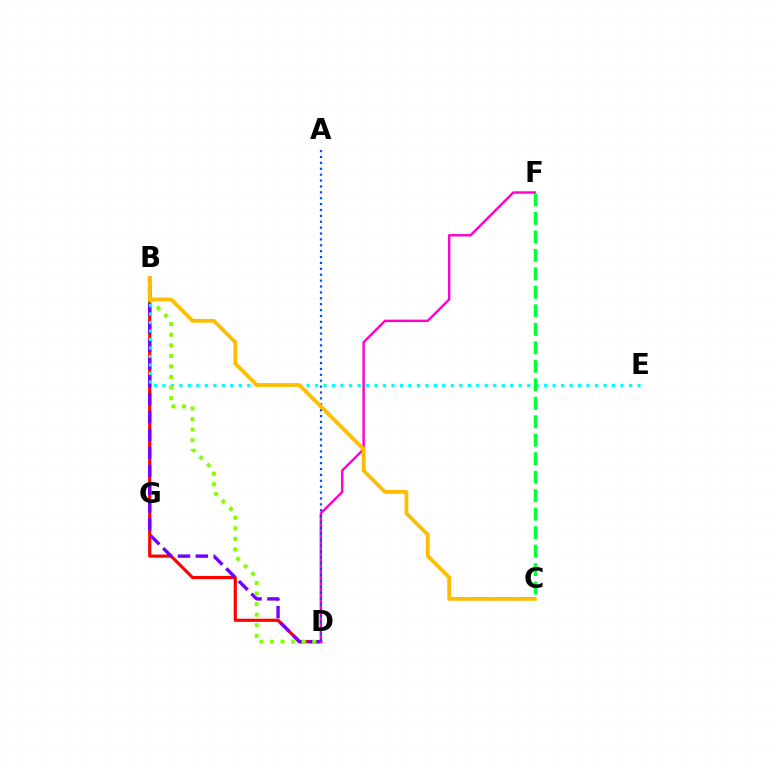{('B', 'D'): [{'color': '#ff0000', 'line_style': 'solid', 'thickness': 2.26}, {'color': '#7200ff', 'line_style': 'dashed', 'thickness': 2.43}, {'color': '#84ff00', 'line_style': 'dotted', 'thickness': 2.87}], ('B', 'E'): [{'color': '#00fff6', 'line_style': 'dotted', 'thickness': 2.31}], ('D', 'F'): [{'color': '#ff00cf', 'line_style': 'solid', 'thickness': 1.74}], ('C', 'F'): [{'color': '#00ff39', 'line_style': 'dashed', 'thickness': 2.51}], ('A', 'D'): [{'color': '#004bff', 'line_style': 'dotted', 'thickness': 1.6}], ('B', 'C'): [{'color': '#ffbd00', 'line_style': 'solid', 'thickness': 2.72}]}